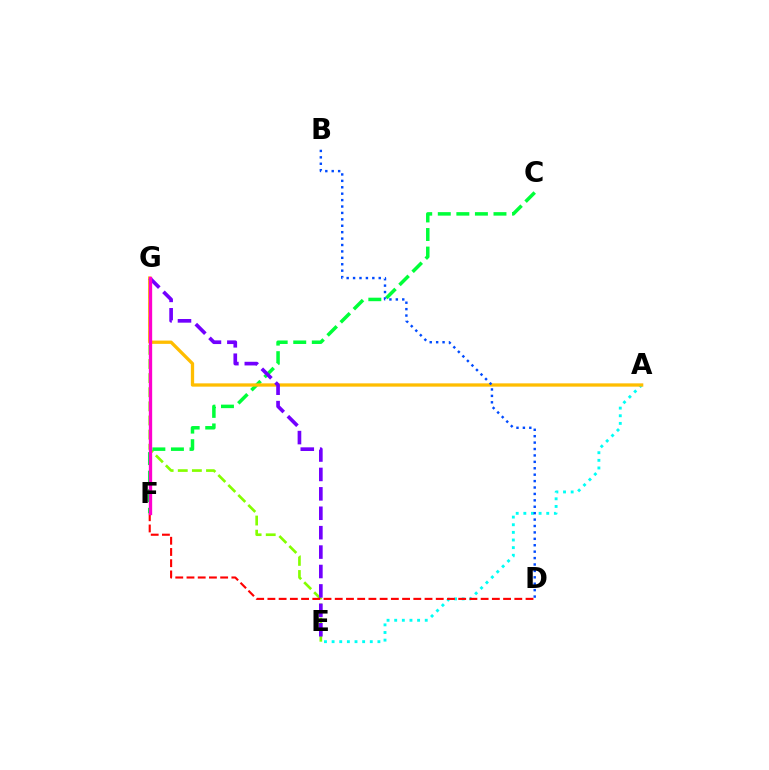{('E', 'G'): [{'color': '#84ff00', 'line_style': 'dashed', 'thickness': 1.92}, {'color': '#7200ff', 'line_style': 'dashed', 'thickness': 2.64}], ('A', 'E'): [{'color': '#00fff6', 'line_style': 'dotted', 'thickness': 2.07}], ('C', 'F'): [{'color': '#00ff39', 'line_style': 'dashed', 'thickness': 2.52}], ('A', 'G'): [{'color': '#ffbd00', 'line_style': 'solid', 'thickness': 2.37}], ('B', 'D'): [{'color': '#004bff', 'line_style': 'dotted', 'thickness': 1.74}], ('D', 'F'): [{'color': '#ff0000', 'line_style': 'dashed', 'thickness': 1.52}], ('F', 'G'): [{'color': '#ff00cf', 'line_style': 'solid', 'thickness': 2.39}]}